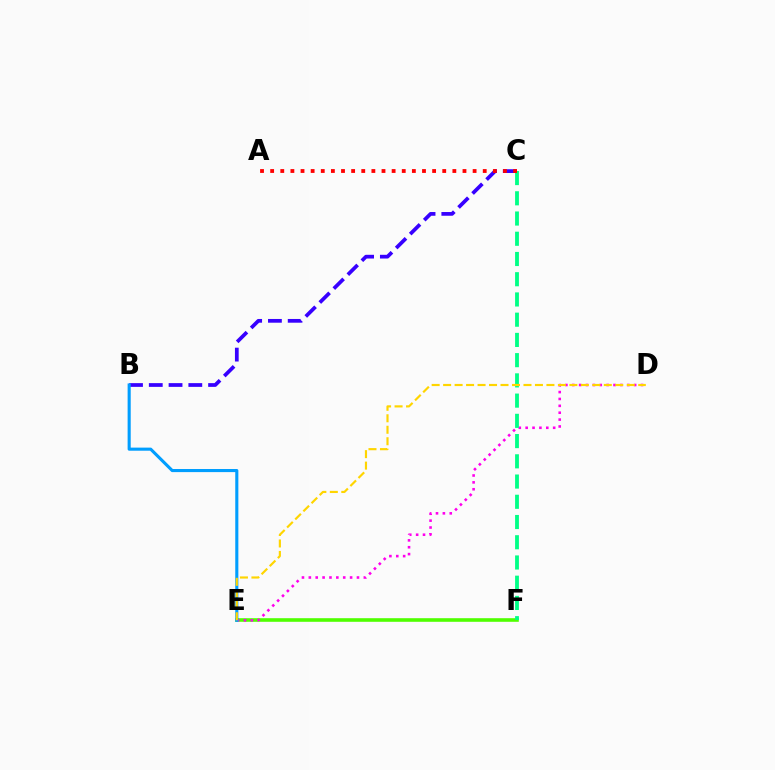{('E', 'F'): [{'color': '#4fff00', 'line_style': 'solid', 'thickness': 2.59}], ('D', 'E'): [{'color': '#ff00ed', 'line_style': 'dotted', 'thickness': 1.87}, {'color': '#ffd500', 'line_style': 'dashed', 'thickness': 1.56}], ('B', 'C'): [{'color': '#3700ff', 'line_style': 'dashed', 'thickness': 2.69}], ('C', 'F'): [{'color': '#00ff86', 'line_style': 'dashed', 'thickness': 2.75}], ('A', 'C'): [{'color': '#ff0000', 'line_style': 'dotted', 'thickness': 2.75}], ('B', 'E'): [{'color': '#009eff', 'line_style': 'solid', 'thickness': 2.23}]}